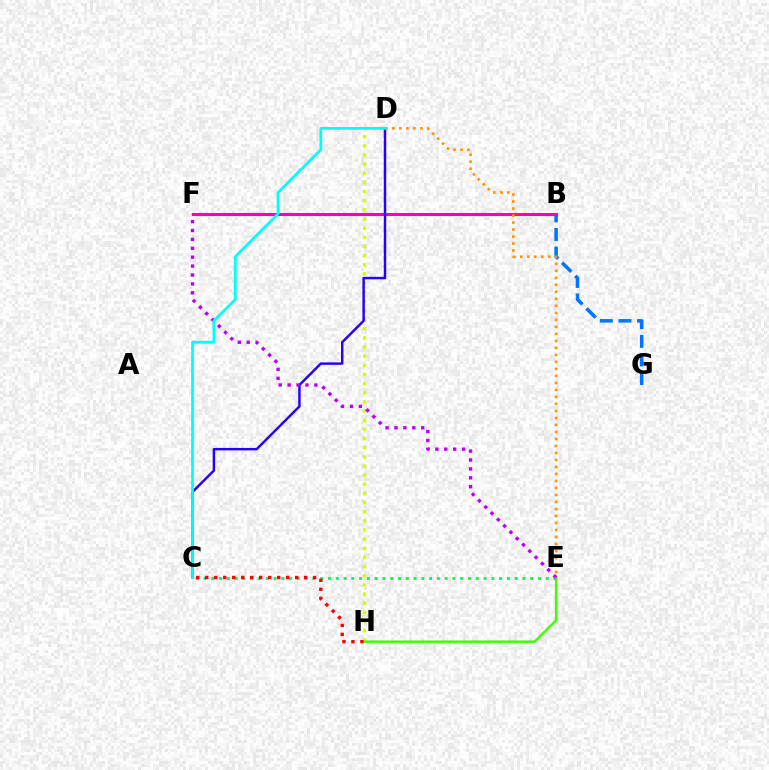{('D', 'H'): [{'color': '#d1ff00', 'line_style': 'dotted', 'thickness': 2.49}], ('B', 'G'): [{'color': '#0074ff', 'line_style': 'dashed', 'thickness': 2.53}], ('C', 'E'): [{'color': '#00ff5c', 'line_style': 'dotted', 'thickness': 2.11}], ('B', 'F'): [{'color': '#ff00ac', 'line_style': 'solid', 'thickness': 2.19}], ('C', 'D'): [{'color': '#2500ff', 'line_style': 'solid', 'thickness': 1.77}, {'color': '#00fff6', 'line_style': 'solid', 'thickness': 1.99}], ('E', 'H'): [{'color': '#3dff00', 'line_style': 'solid', 'thickness': 1.74}], ('C', 'H'): [{'color': '#ff0000', 'line_style': 'dotted', 'thickness': 2.44}], ('D', 'E'): [{'color': '#ff9400', 'line_style': 'dotted', 'thickness': 1.9}], ('E', 'F'): [{'color': '#b900ff', 'line_style': 'dotted', 'thickness': 2.42}]}